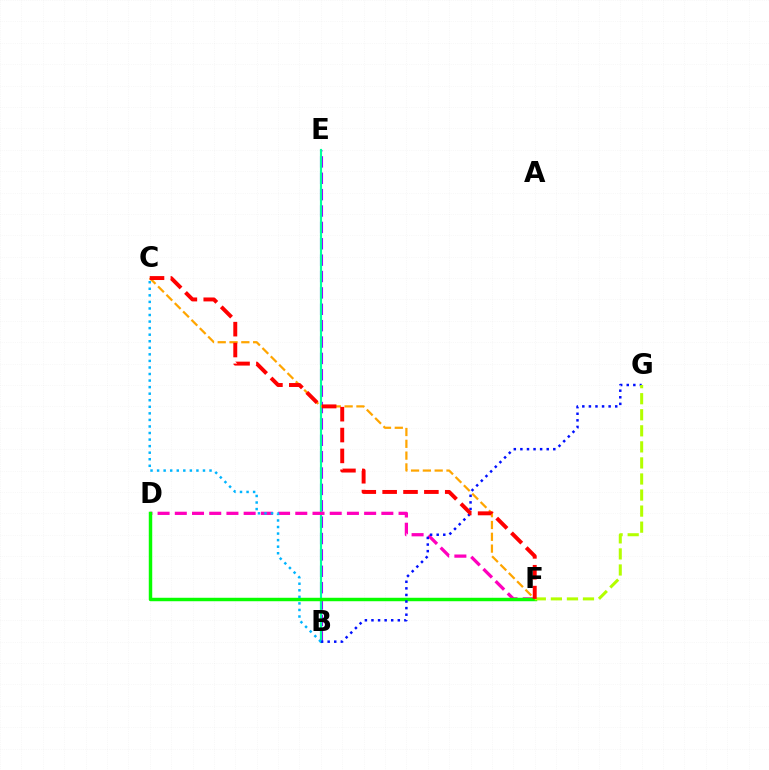{('B', 'E'): [{'color': '#9b00ff', 'line_style': 'dashed', 'thickness': 2.22}, {'color': '#00ff9d', 'line_style': 'solid', 'thickness': 1.55}], ('D', 'F'): [{'color': '#ff00bd', 'line_style': 'dashed', 'thickness': 2.34}, {'color': '#08ff00', 'line_style': 'solid', 'thickness': 2.49}], ('C', 'F'): [{'color': '#ffa500', 'line_style': 'dashed', 'thickness': 1.6}, {'color': '#ff0000', 'line_style': 'dashed', 'thickness': 2.83}], ('B', 'G'): [{'color': '#0010ff', 'line_style': 'dotted', 'thickness': 1.79}], ('B', 'C'): [{'color': '#00b5ff', 'line_style': 'dotted', 'thickness': 1.78}], ('F', 'G'): [{'color': '#b3ff00', 'line_style': 'dashed', 'thickness': 2.18}]}